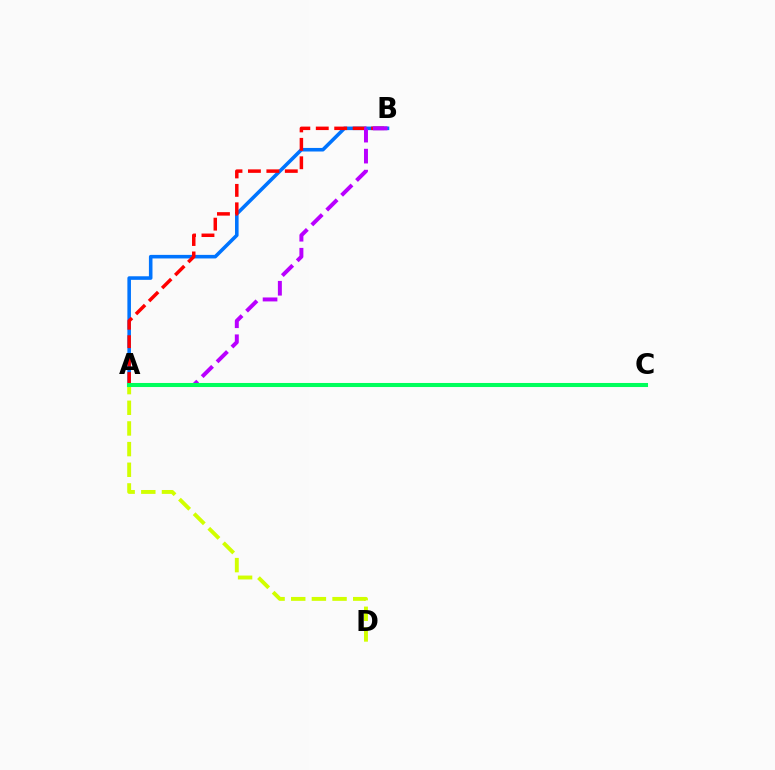{('A', 'B'): [{'color': '#0074ff', 'line_style': 'solid', 'thickness': 2.57}, {'color': '#ff0000', 'line_style': 'dashed', 'thickness': 2.5}, {'color': '#b900ff', 'line_style': 'dashed', 'thickness': 2.85}], ('A', 'D'): [{'color': '#d1ff00', 'line_style': 'dashed', 'thickness': 2.81}], ('A', 'C'): [{'color': '#00ff5c', 'line_style': 'solid', 'thickness': 2.92}]}